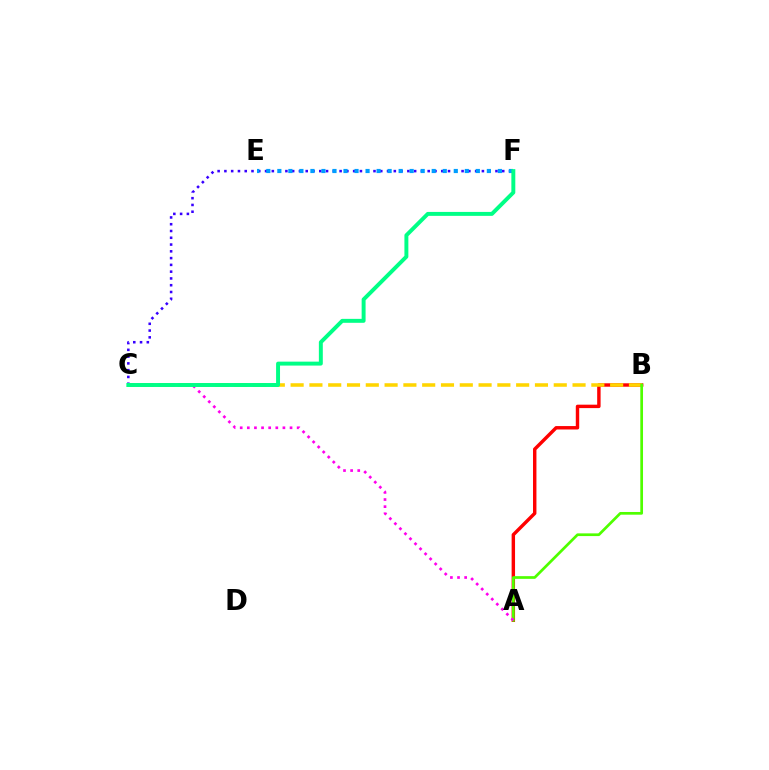{('C', 'F'): [{'color': '#3700ff', 'line_style': 'dotted', 'thickness': 1.84}, {'color': '#00ff86', 'line_style': 'solid', 'thickness': 2.84}], ('A', 'B'): [{'color': '#ff0000', 'line_style': 'solid', 'thickness': 2.47}, {'color': '#4fff00', 'line_style': 'solid', 'thickness': 1.95}], ('B', 'C'): [{'color': '#ffd500', 'line_style': 'dashed', 'thickness': 2.55}], ('E', 'F'): [{'color': '#009eff', 'line_style': 'dotted', 'thickness': 3.0}], ('A', 'C'): [{'color': '#ff00ed', 'line_style': 'dotted', 'thickness': 1.93}]}